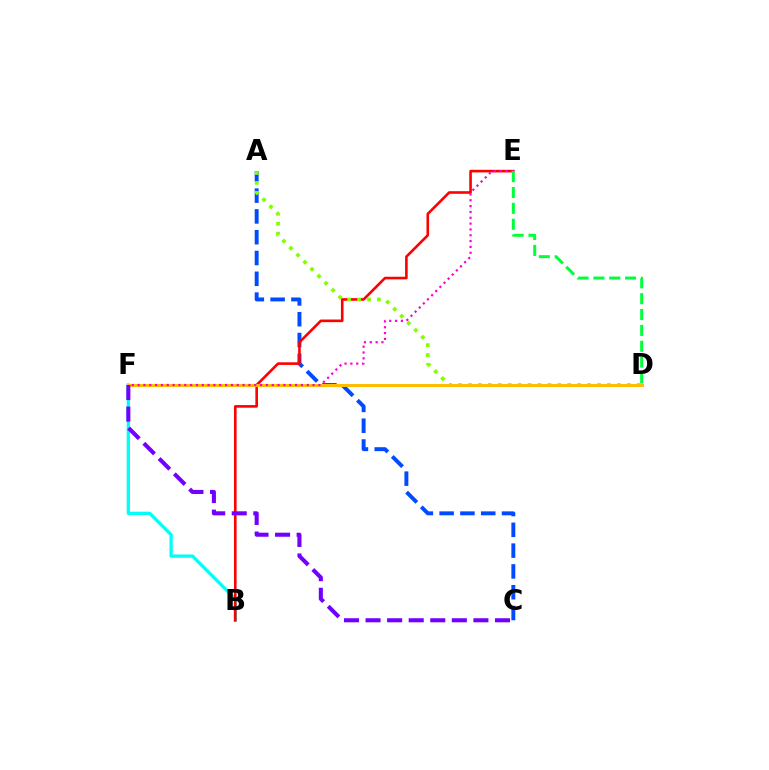{('A', 'C'): [{'color': '#004bff', 'line_style': 'dashed', 'thickness': 2.83}], ('B', 'F'): [{'color': '#00fff6', 'line_style': 'solid', 'thickness': 2.37}], ('B', 'E'): [{'color': '#ff0000', 'line_style': 'solid', 'thickness': 1.88}], ('A', 'D'): [{'color': '#84ff00', 'line_style': 'dotted', 'thickness': 2.7}], ('D', 'F'): [{'color': '#ffbd00', 'line_style': 'solid', 'thickness': 2.15}], ('C', 'F'): [{'color': '#7200ff', 'line_style': 'dashed', 'thickness': 2.93}], ('E', 'F'): [{'color': '#ff00cf', 'line_style': 'dotted', 'thickness': 1.58}], ('D', 'E'): [{'color': '#00ff39', 'line_style': 'dashed', 'thickness': 2.15}]}